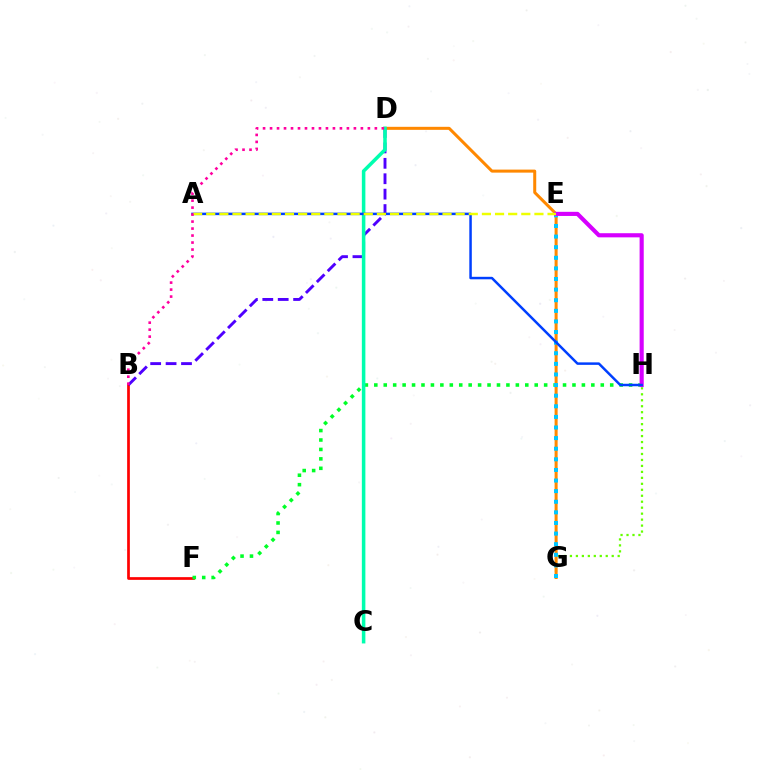{('G', 'H'): [{'color': '#66ff00', 'line_style': 'dotted', 'thickness': 1.62}], ('B', 'F'): [{'color': '#ff0000', 'line_style': 'solid', 'thickness': 1.95}], ('F', 'H'): [{'color': '#00ff27', 'line_style': 'dotted', 'thickness': 2.56}], ('D', 'G'): [{'color': '#ff8800', 'line_style': 'solid', 'thickness': 2.18}], ('B', 'D'): [{'color': '#4f00ff', 'line_style': 'dashed', 'thickness': 2.09}, {'color': '#ff00a0', 'line_style': 'dotted', 'thickness': 1.9}], ('E', 'G'): [{'color': '#00c7ff', 'line_style': 'dotted', 'thickness': 2.88}], ('E', 'H'): [{'color': '#d600ff', 'line_style': 'solid', 'thickness': 2.97}], ('C', 'D'): [{'color': '#00ffaf', 'line_style': 'solid', 'thickness': 2.55}], ('A', 'H'): [{'color': '#003fff', 'line_style': 'solid', 'thickness': 1.79}], ('A', 'E'): [{'color': '#eeff00', 'line_style': 'dashed', 'thickness': 1.78}]}